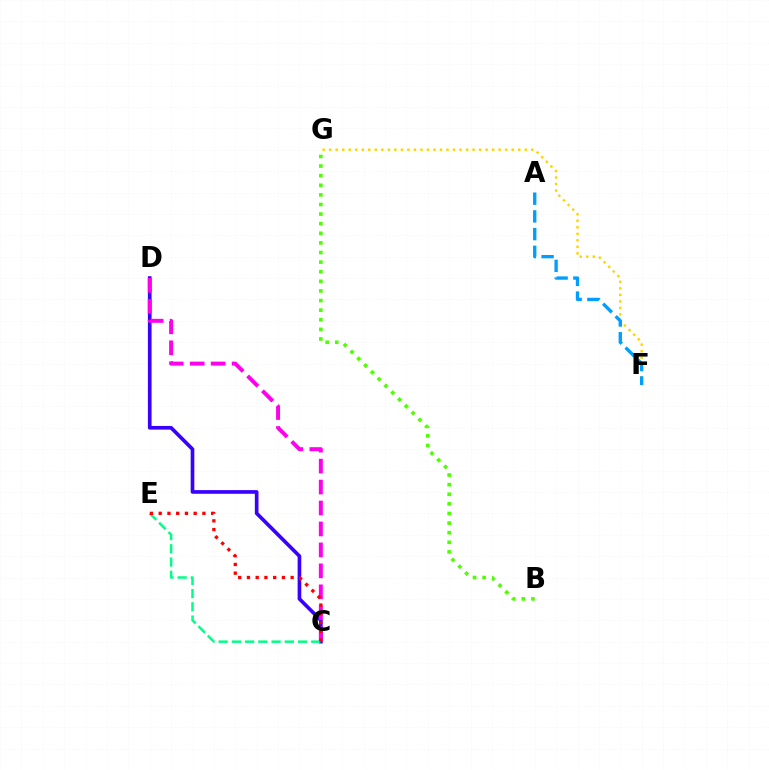{('F', 'G'): [{'color': '#ffd500', 'line_style': 'dotted', 'thickness': 1.77}], ('C', 'D'): [{'color': '#3700ff', 'line_style': 'solid', 'thickness': 2.63}, {'color': '#ff00ed', 'line_style': 'dashed', 'thickness': 2.85}], ('A', 'F'): [{'color': '#009eff', 'line_style': 'dashed', 'thickness': 2.41}], ('C', 'E'): [{'color': '#00ff86', 'line_style': 'dashed', 'thickness': 1.8}, {'color': '#ff0000', 'line_style': 'dotted', 'thickness': 2.38}], ('B', 'G'): [{'color': '#4fff00', 'line_style': 'dotted', 'thickness': 2.61}]}